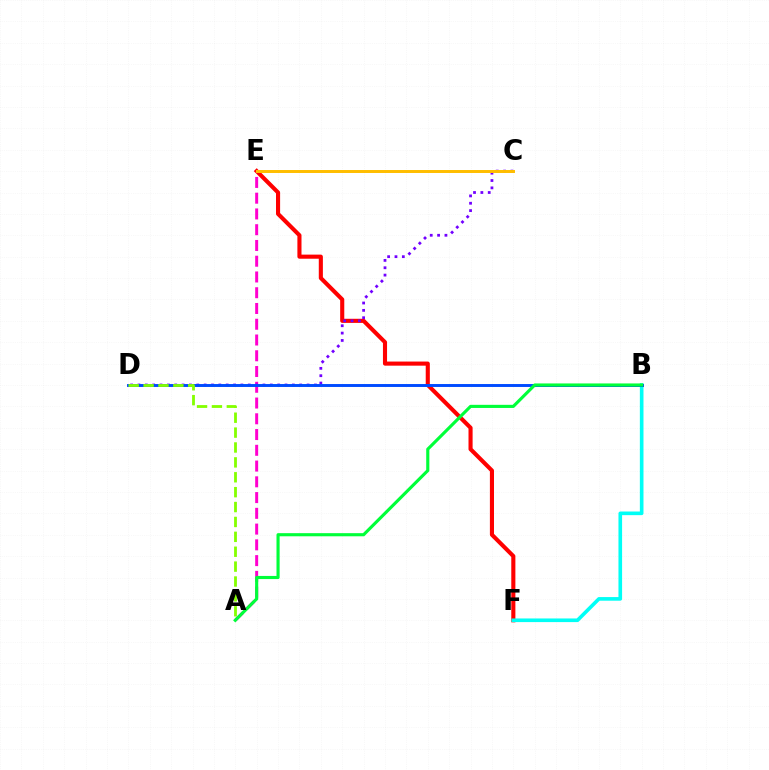{('A', 'E'): [{'color': '#ff00cf', 'line_style': 'dashed', 'thickness': 2.14}], ('E', 'F'): [{'color': '#ff0000', 'line_style': 'solid', 'thickness': 2.95}], ('C', 'D'): [{'color': '#7200ff', 'line_style': 'dotted', 'thickness': 2.0}], ('B', 'F'): [{'color': '#00fff6', 'line_style': 'solid', 'thickness': 2.62}], ('C', 'E'): [{'color': '#ffbd00', 'line_style': 'solid', 'thickness': 2.14}], ('B', 'D'): [{'color': '#004bff', 'line_style': 'solid', 'thickness': 2.11}], ('A', 'D'): [{'color': '#84ff00', 'line_style': 'dashed', 'thickness': 2.02}], ('A', 'B'): [{'color': '#00ff39', 'line_style': 'solid', 'thickness': 2.25}]}